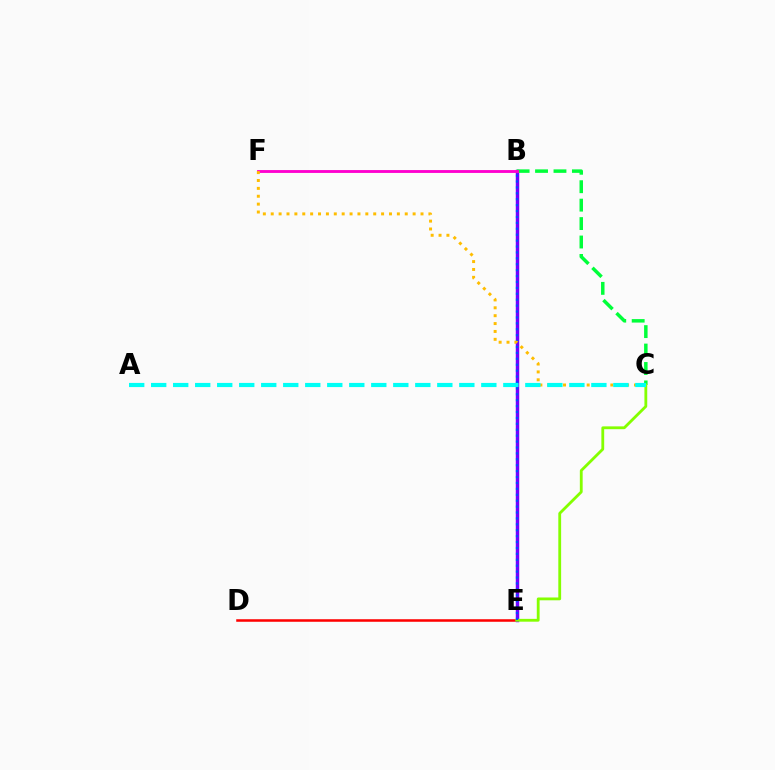{('D', 'E'): [{'color': '#ff0000', 'line_style': 'solid', 'thickness': 1.82}], ('B', 'E'): [{'color': '#7200ff', 'line_style': 'solid', 'thickness': 2.48}, {'color': '#004bff', 'line_style': 'dotted', 'thickness': 1.61}], ('B', 'C'): [{'color': '#00ff39', 'line_style': 'dashed', 'thickness': 2.5}], ('B', 'F'): [{'color': '#ff00cf', 'line_style': 'solid', 'thickness': 2.06}], ('C', 'E'): [{'color': '#84ff00', 'line_style': 'solid', 'thickness': 2.03}], ('C', 'F'): [{'color': '#ffbd00', 'line_style': 'dotted', 'thickness': 2.14}], ('A', 'C'): [{'color': '#00fff6', 'line_style': 'dashed', 'thickness': 2.99}]}